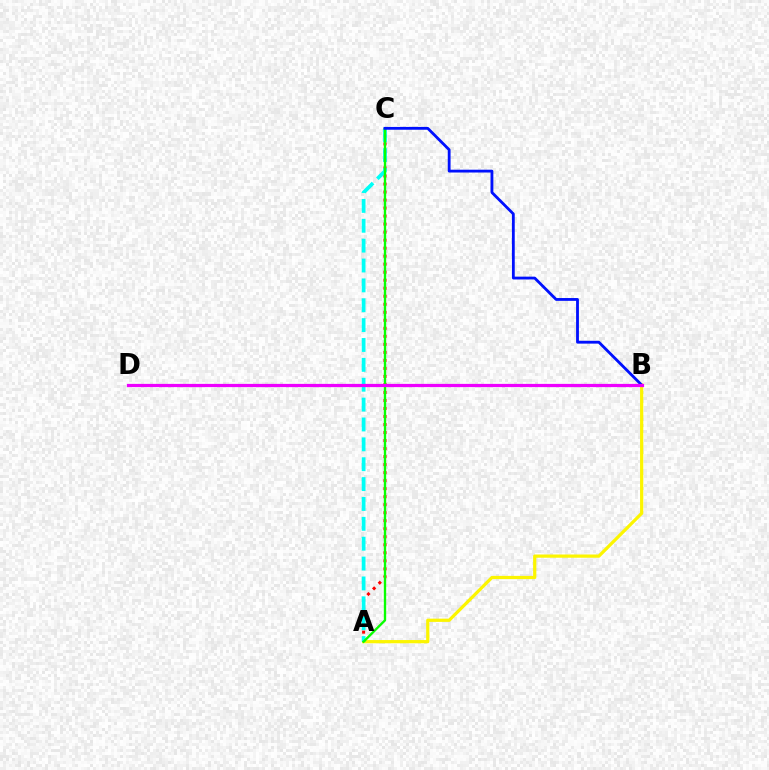{('A', 'B'): [{'color': '#fcf500', 'line_style': 'solid', 'thickness': 2.32}], ('A', 'C'): [{'color': '#ff0000', 'line_style': 'dotted', 'thickness': 2.18}, {'color': '#00fff6', 'line_style': 'dashed', 'thickness': 2.7}, {'color': '#08ff00', 'line_style': 'solid', 'thickness': 1.69}], ('B', 'C'): [{'color': '#0010ff', 'line_style': 'solid', 'thickness': 2.03}], ('B', 'D'): [{'color': '#ee00ff', 'line_style': 'solid', 'thickness': 2.33}]}